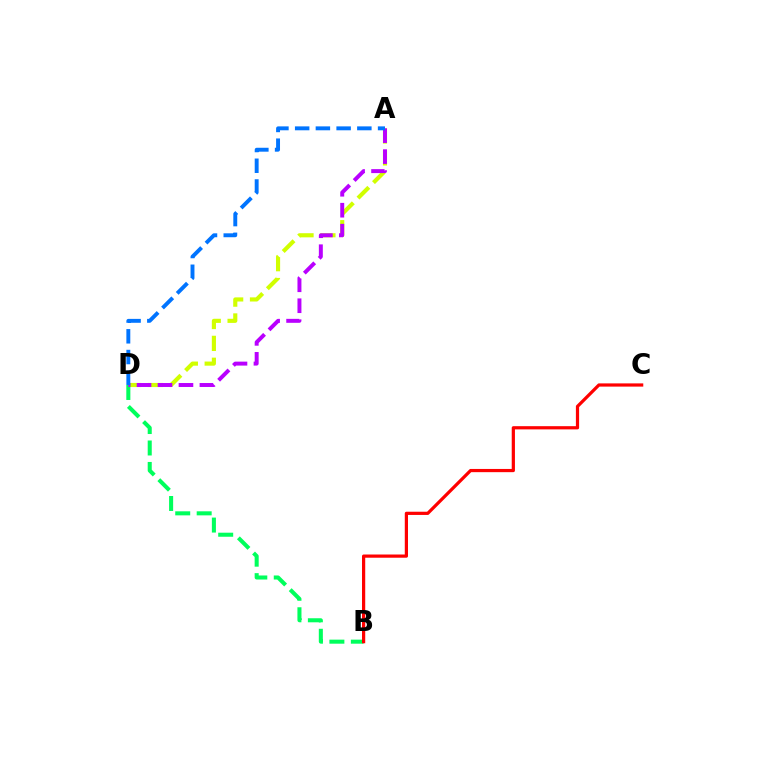{('A', 'D'): [{'color': '#d1ff00', 'line_style': 'dashed', 'thickness': 2.97}, {'color': '#b900ff', 'line_style': 'dashed', 'thickness': 2.85}, {'color': '#0074ff', 'line_style': 'dashed', 'thickness': 2.82}], ('B', 'D'): [{'color': '#00ff5c', 'line_style': 'dashed', 'thickness': 2.91}], ('B', 'C'): [{'color': '#ff0000', 'line_style': 'solid', 'thickness': 2.31}]}